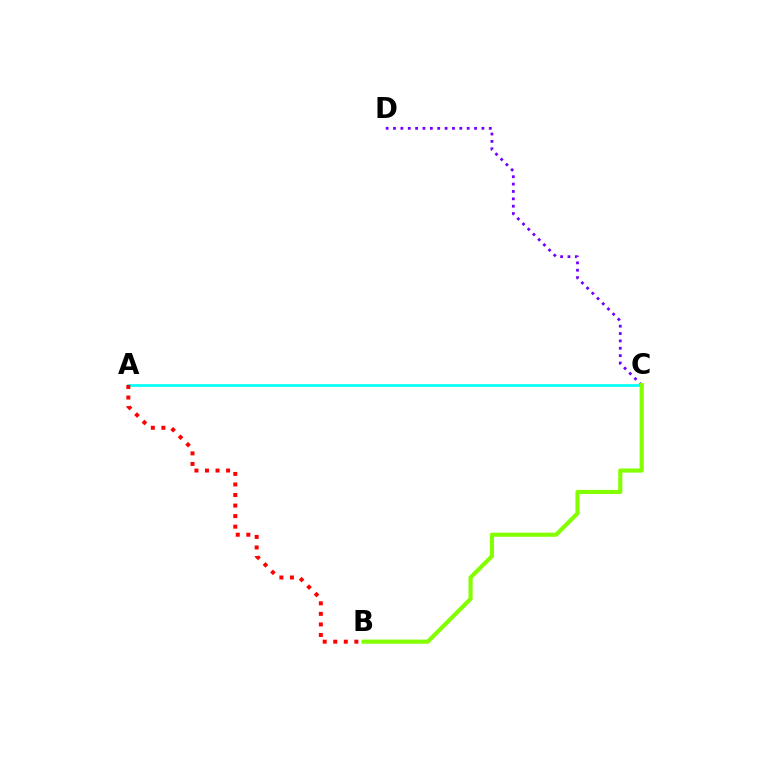{('C', 'D'): [{'color': '#7200ff', 'line_style': 'dotted', 'thickness': 2.0}], ('A', 'C'): [{'color': '#00fff6', 'line_style': 'solid', 'thickness': 1.93}], ('A', 'B'): [{'color': '#ff0000', 'line_style': 'dotted', 'thickness': 2.87}], ('B', 'C'): [{'color': '#84ff00', 'line_style': 'solid', 'thickness': 2.98}]}